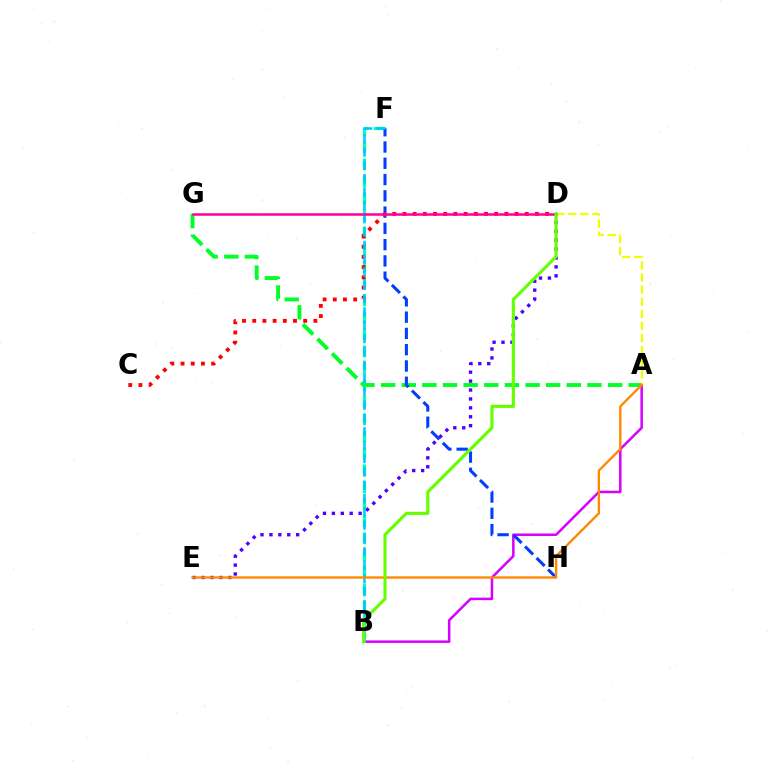{('A', 'B'): [{'color': '#d600ff', 'line_style': 'solid', 'thickness': 1.81}], ('B', 'F'): [{'color': '#00ffaf', 'line_style': 'dashed', 'thickness': 2.31}, {'color': '#00c7ff', 'line_style': 'dashed', 'thickness': 1.81}], ('A', 'G'): [{'color': '#00ff27', 'line_style': 'dashed', 'thickness': 2.8}], ('F', 'H'): [{'color': '#003fff', 'line_style': 'dashed', 'thickness': 2.21}], ('D', 'E'): [{'color': '#4f00ff', 'line_style': 'dotted', 'thickness': 2.42}], ('C', 'D'): [{'color': '#ff0000', 'line_style': 'dotted', 'thickness': 2.77}], ('A', 'D'): [{'color': '#eeff00', 'line_style': 'dashed', 'thickness': 1.64}], ('D', 'G'): [{'color': '#ff00a0', 'line_style': 'solid', 'thickness': 1.82}], ('A', 'E'): [{'color': '#ff8800', 'line_style': 'solid', 'thickness': 1.7}], ('B', 'D'): [{'color': '#66ff00', 'line_style': 'solid', 'thickness': 2.25}]}